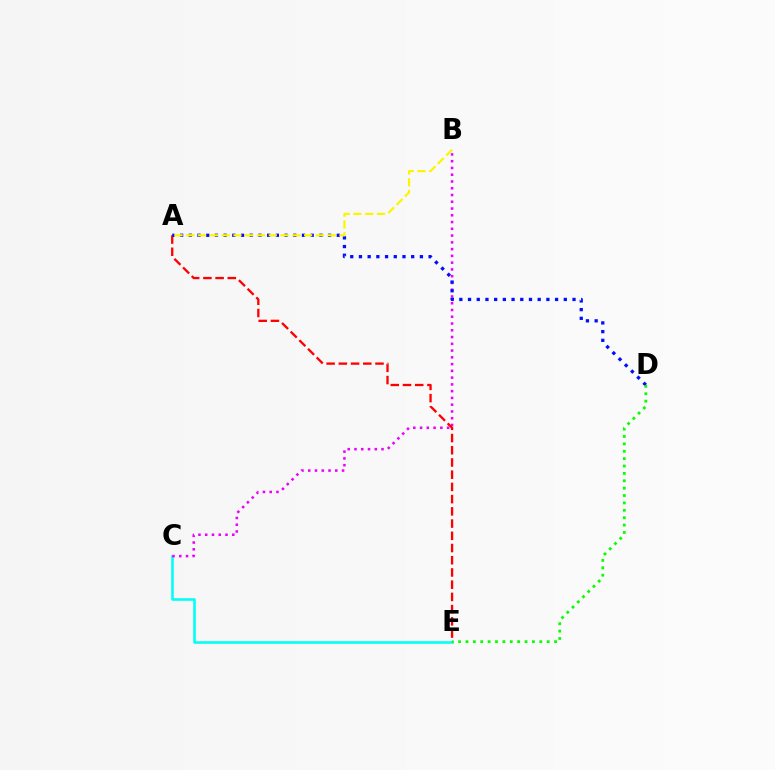{('C', 'E'): [{'color': '#00fff6', 'line_style': 'solid', 'thickness': 1.85}], ('B', 'C'): [{'color': '#ee00ff', 'line_style': 'dotted', 'thickness': 1.84}], ('A', 'E'): [{'color': '#ff0000', 'line_style': 'dashed', 'thickness': 1.66}], ('A', 'D'): [{'color': '#0010ff', 'line_style': 'dotted', 'thickness': 2.37}], ('D', 'E'): [{'color': '#08ff00', 'line_style': 'dotted', 'thickness': 2.01}], ('A', 'B'): [{'color': '#fcf500', 'line_style': 'dashed', 'thickness': 1.6}]}